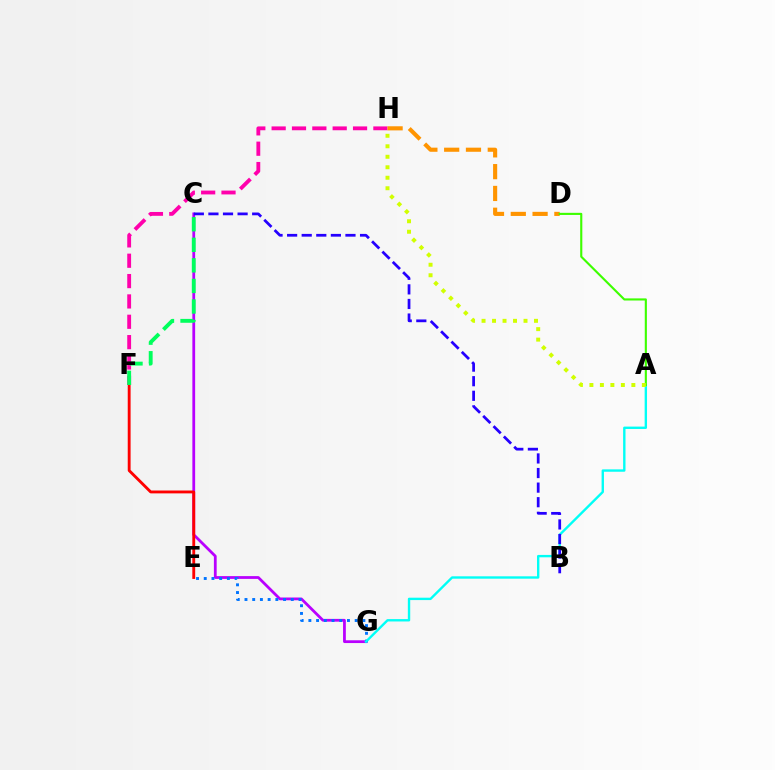{('F', 'H'): [{'color': '#ff00ac', 'line_style': 'dashed', 'thickness': 2.76}], ('C', 'G'): [{'color': '#b900ff', 'line_style': 'solid', 'thickness': 2.0}], ('D', 'H'): [{'color': '#ff9400', 'line_style': 'dashed', 'thickness': 2.96}], ('E', 'G'): [{'color': '#0074ff', 'line_style': 'dotted', 'thickness': 2.1}], ('A', 'G'): [{'color': '#00fff6', 'line_style': 'solid', 'thickness': 1.71}], ('A', 'D'): [{'color': '#3dff00', 'line_style': 'solid', 'thickness': 1.53}], ('B', 'C'): [{'color': '#2500ff', 'line_style': 'dashed', 'thickness': 1.98}], ('A', 'H'): [{'color': '#d1ff00', 'line_style': 'dotted', 'thickness': 2.85}], ('E', 'F'): [{'color': '#ff0000', 'line_style': 'solid', 'thickness': 2.06}], ('C', 'F'): [{'color': '#00ff5c', 'line_style': 'dashed', 'thickness': 2.79}]}